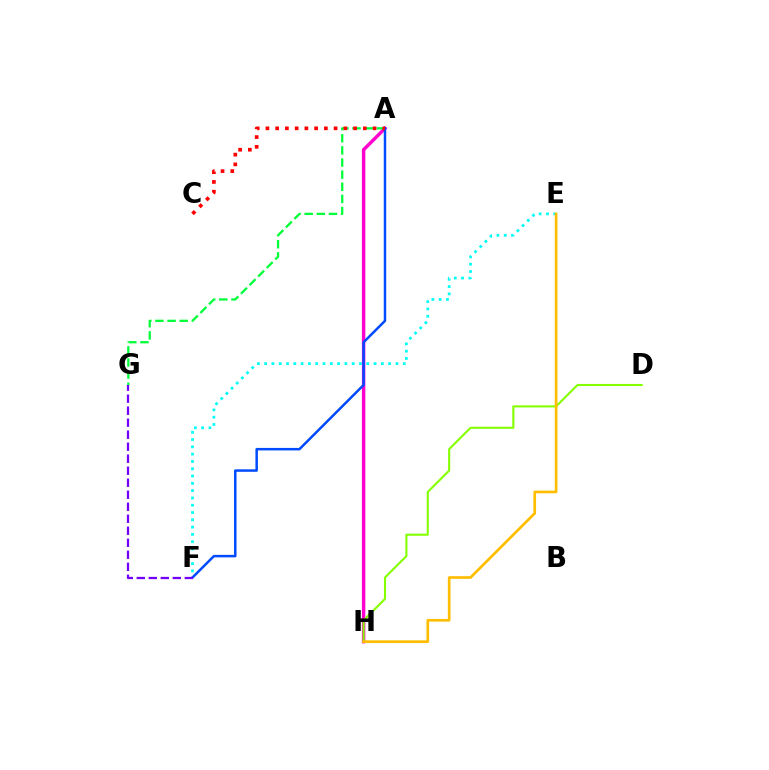{('A', 'H'): [{'color': '#ff00cf', 'line_style': 'solid', 'thickness': 2.47}], ('D', 'H'): [{'color': '#84ff00', 'line_style': 'solid', 'thickness': 1.51}], ('A', 'G'): [{'color': '#00ff39', 'line_style': 'dashed', 'thickness': 1.65}], ('E', 'F'): [{'color': '#00fff6', 'line_style': 'dotted', 'thickness': 1.98}], ('A', 'F'): [{'color': '#004bff', 'line_style': 'solid', 'thickness': 1.8}], ('F', 'G'): [{'color': '#7200ff', 'line_style': 'dashed', 'thickness': 1.63}], ('E', 'H'): [{'color': '#ffbd00', 'line_style': 'solid', 'thickness': 1.92}], ('A', 'C'): [{'color': '#ff0000', 'line_style': 'dotted', 'thickness': 2.65}]}